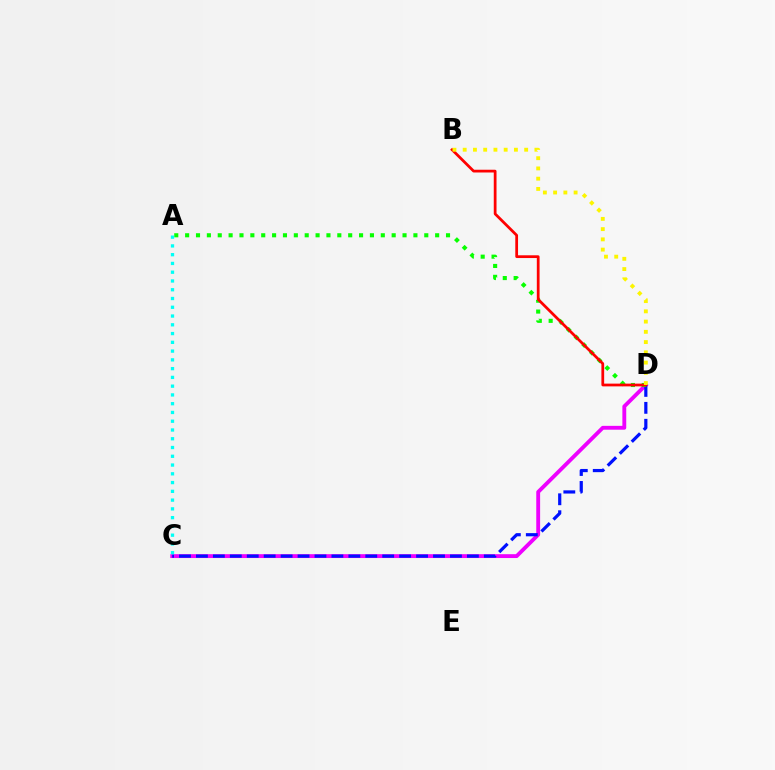{('C', 'D'): [{'color': '#ee00ff', 'line_style': 'solid', 'thickness': 2.78}, {'color': '#0010ff', 'line_style': 'dashed', 'thickness': 2.3}], ('A', 'D'): [{'color': '#08ff00', 'line_style': 'dotted', 'thickness': 2.95}], ('A', 'C'): [{'color': '#00fff6', 'line_style': 'dotted', 'thickness': 2.38}], ('B', 'D'): [{'color': '#ff0000', 'line_style': 'solid', 'thickness': 1.98}, {'color': '#fcf500', 'line_style': 'dotted', 'thickness': 2.78}]}